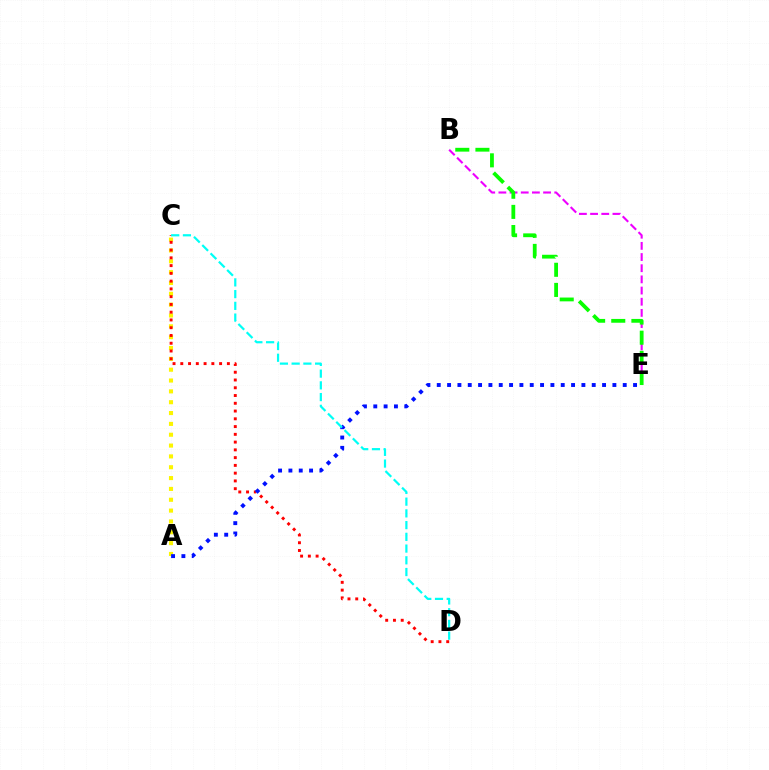{('A', 'C'): [{'color': '#fcf500', 'line_style': 'dotted', 'thickness': 2.94}], ('B', 'E'): [{'color': '#ee00ff', 'line_style': 'dashed', 'thickness': 1.52}, {'color': '#08ff00', 'line_style': 'dashed', 'thickness': 2.74}], ('C', 'D'): [{'color': '#ff0000', 'line_style': 'dotted', 'thickness': 2.11}, {'color': '#00fff6', 'line_style': 'dashed', 'thickness': 1.59}], ('A', 'E'): [{'color': '#0010ff', 'line_style': 'dotted', 'thickness': 2.81}]}